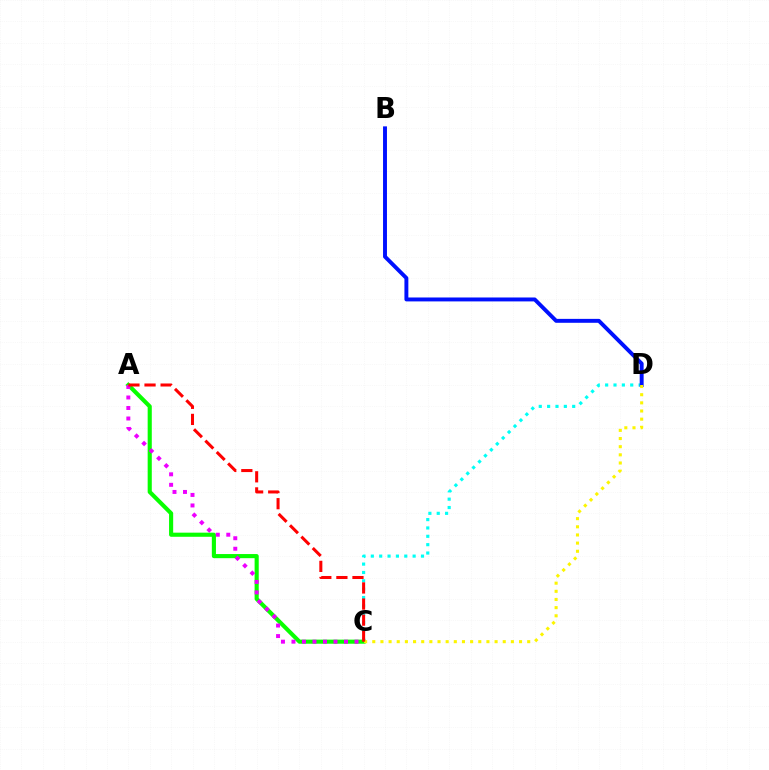{('A', 'C'): [{'color': '#08ff00', 'line_style': 'solid', 'thickness': 2.97}, {'color': '#ee00ff', 'line_style': 'dotted', 'thickness': 2.85}, {'color': '#ff0000', 'line_style': 'dashed', 'thickness': 2.19}], ('C', 'D'): [{'color': '#00fff6', 'line_style': 'dotted', 'thickness': 2.27}, {'color': '#fcf500', 'line_style': 'dotted', 'thickness': 2.22}], ('B', 'D'): [{'color': '#0010ff', 'line_style': 'solid', 'thickness': 2.82}]}